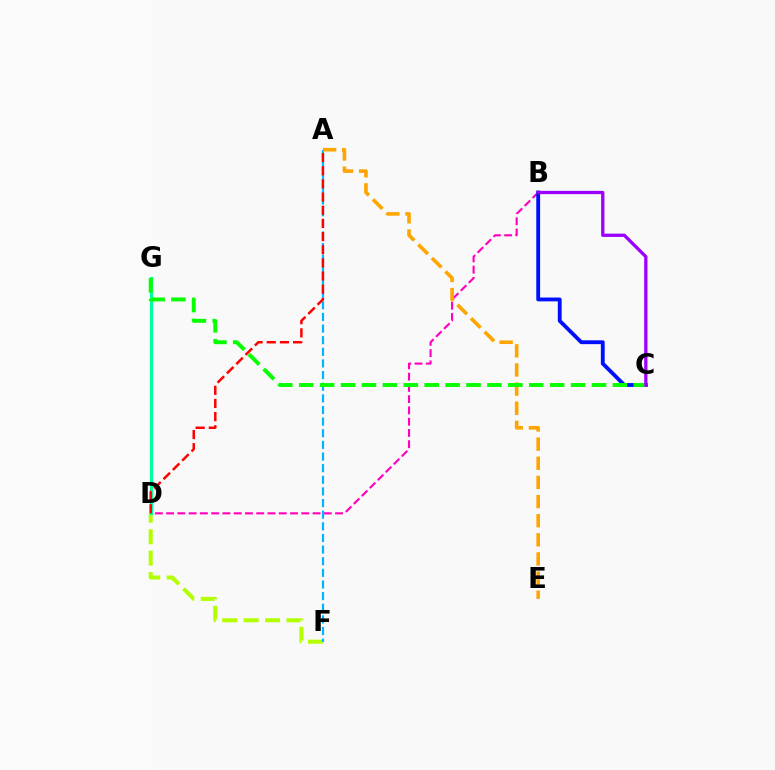{('B', 'D'): [{'color': '#ff00bd', 'line_style': 'dashed', 'thickness': 1.53}], ('B', 'C'): [{'color': '#0010ff', 'line_style': 'solid', 'thickness': 2.76}, {'color': '#9b00ff', 'line_style': 'solid', 'thickness': 2.36}], ('D', 'F'): [{'color': '#b3ff00', 'line_style': 'dashed', 'thickness': 2.91}], ('A', 'F'): [{'color': '#00b5ff', 'line_style': 'dashed', 'thickness': 1.58}], ('A', 'E'): [{'color': '#ffa500', 'line_style': 'dashed', 'thickness': 2.6}], ('D', 'G'): [{'color': '#00ff9d', 'line_style': 'solid', 'thickness': 2.28}], ('C', 'G'): [{'color': '#08ff00', 'line_style': 'dashed', 'thickness': 2.84}], ('A', 'D'): [{'color': '#ff0000', 'line_style': 'dashed', 'thickness': 1.79}]}